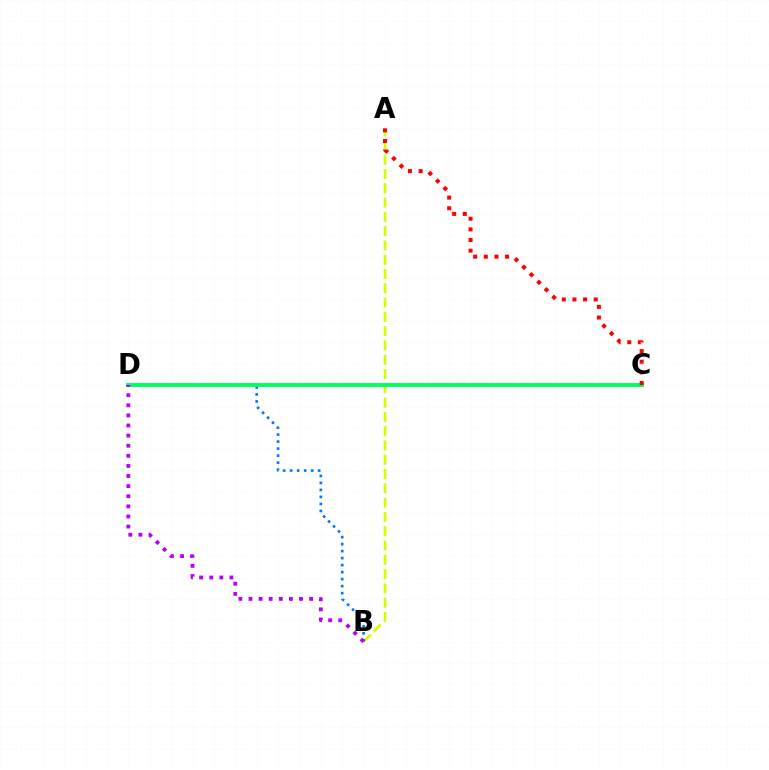{('A', 'B'): [{'color': '#d1ff00', 'line_style': 'dashed', 'thickness': 1.94}], ('B', 'D'): [{'color': '#0074ff', 'line_style': 'dotted', 'thickness': 1.9}, {'color': '#b900ff', 'line_style': 'dotted', 'thickness': 2.75}], ('C', 'D'): [{'color': '#00ff5c', 'line_style': 'solid', 'thickness': 2.8}], ('A', 'C'): [{'color': '#ff0000', 'line_style': 'dotted', 'thickness': 2.89}]}